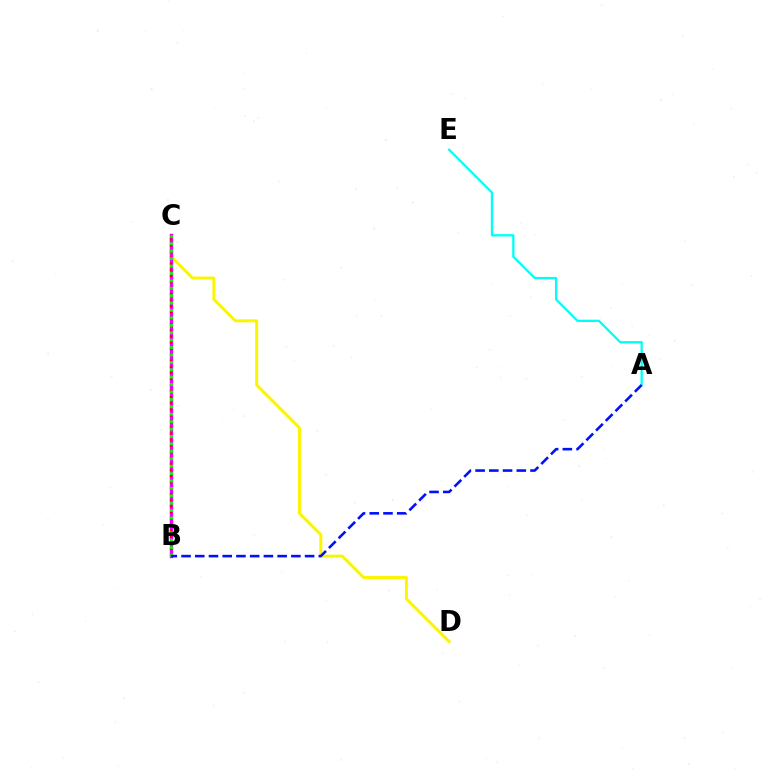{('C', 'D'): [{'color': '#fcf500', 'line_style': 'solid', 'thickness': 2.14}], ('A', 'E'): [{'color': '#00fff6', 'line_style': 'solid', 'thickness': 1.65}], ('B', 'C'): [{'color': '#ee00ff', 'line_style': 'solid', 'thickness': 2.44}, {'color': '#ff0000', 'line_style': 'dotted', 'thickness': 1.65}, {'color': '#08ff00', 'line_style': 'dotted', 'thickness': 2.01}], ('A', 'B'): [{'color': '#0010ff', 'line_style': 'dashed', 'thickness': 1.87}]}